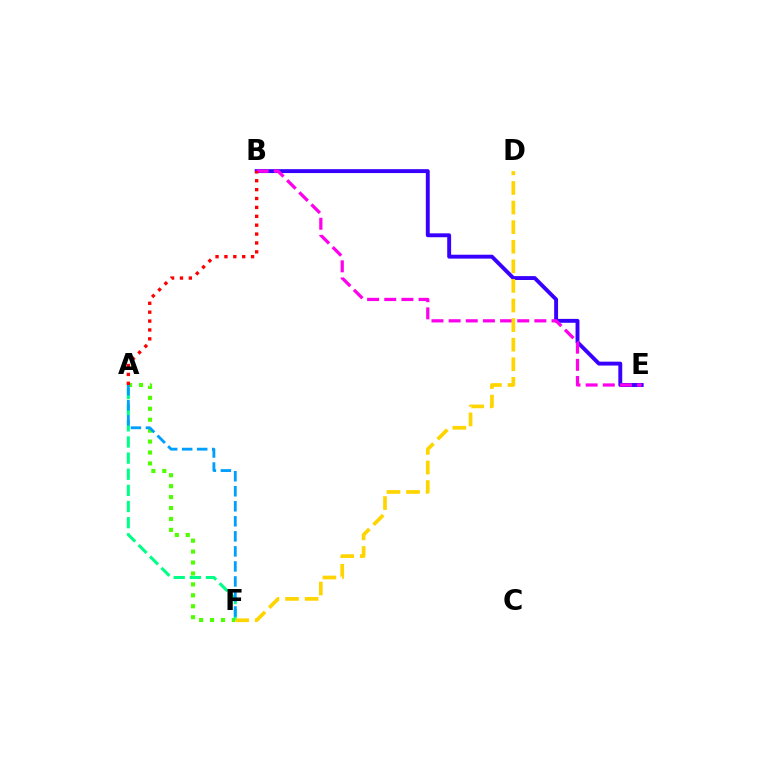{('B', 'E'): [{'color': '#3700ff', 'line_style': 'solid', 'thickness': 2.8}, {'color': '#ff00ed', 'line_style': 'dashed', 'thickness': 2.33}], ('A', 'F'): [{'color': '#4fff00', 'line_style': 'dotted', 'thickness': 2.97}, {'color': '#00ff86', 'line_style': 'dashed', 'thickness': 2.19}, {'color': '#009eff', 'line_style': 'dashed', 'thickness': 2.04}], ('A', 'B'): [{'color': '#ff0000', 'line_style': 'dotted', 'thickness': 2.42}], ('D', 'F'): [{'color': '#ffd500', 'line_style': 'dashed', 'thickness': 2.66}]}